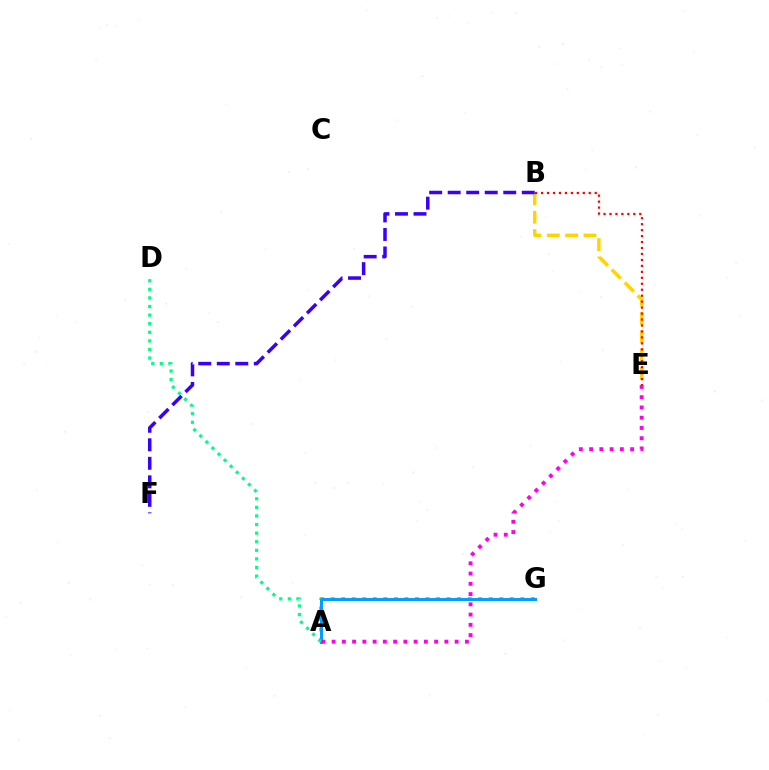{('B', 'E'): [{'color': '#ffd500', 'line_style': 'dashed', 'thickness': 2.49}, {'color': '#ff0000', 'line_style': 'dotted', 'thickness': 1.62}], ('A', 'G'): [{'color': '#4fff00', 'line_style': 'dotted', 'thickness': 2.86}, {'color': '#009eff', 'line_style': 'solid', 'thickness': 2.13}], ('B', 'F'): [{'color': '#3700ff', 'line_style': 'dashed', 'thickness': 2.52}], ('A', 'D'): [{'color': '#00ff86', 'line_style': 'dotted', 'thickness': 2.33}], ('A', 'E'): [{'color': '#ff00ed', 'line_style': 'dotted', 'thickness': 2.79}]}